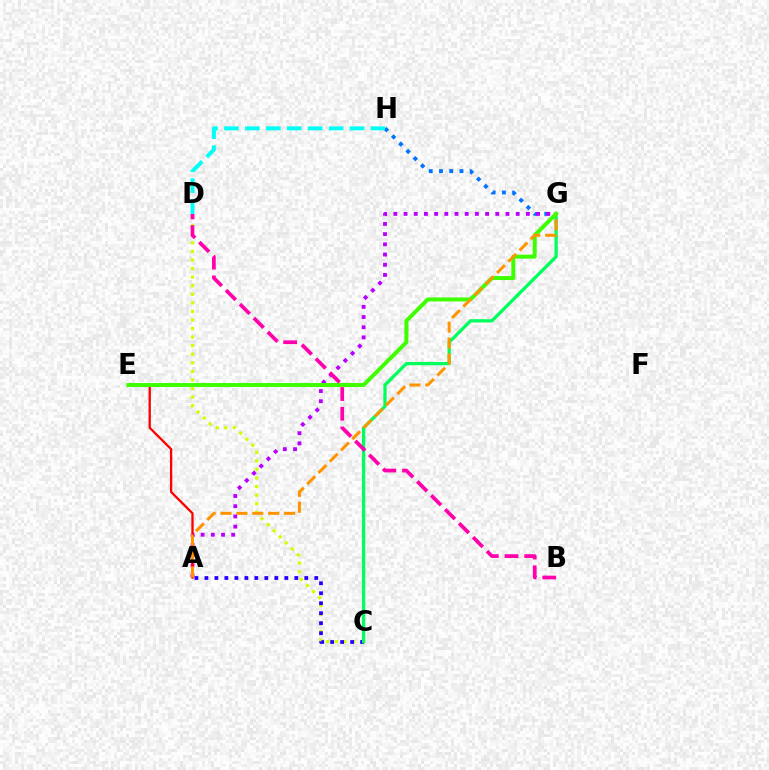{('G', 'H'): [{'color': '#0074ff', 'line_style': 'dotted', 'thickness': 2.79}], ('C', 'D'): [{'color': '#d1ff00', 'line_style': 'dotted', 'thickness': 2.33}], ('A', 'G'): [{'color': '#b900ff', 'line_style': 'dotted', 'thickness': 2.77}, {'color': '#ff9400', 'line_style': 'dashed', 'thickness': 2.16}], ('A', 'C'): [{'color': '#2500ff', 'line_style': 'dotted', 'thickness': 2.71}], ('A', 'E'): [{'color': '#ff0000', 'line_style': 'solid', 'thickness': 1.65}], ('C', 'G'): [{'color': '#00ff5c', 'line_style': 'solid', 'thickness': 2.36}], ('E', 'G'): [{'color': '#3dff00', 'line_style': 'solid', 'thickness': 2.85}], ('B', 'D'): [{'color': '#ff00ac', 'line_style': 'dashed', 'thickness': 2.68}], ('D', 'H'): [{'color': '#00fff6', 'line_style': 'dashed', 'thickness': 2.84}]}